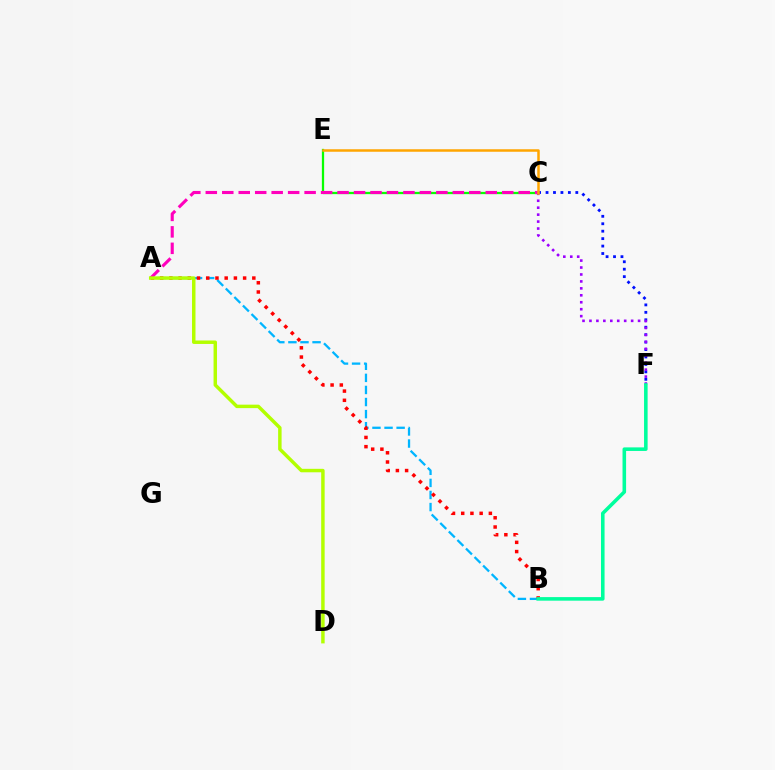{('C', 'F'): [{'color': '#0010ff', 'line_style': 'dotted', 'thickness': 2.02}, {'color': '#9b00ff', 'line_style': 'dotted', 'thickness': 1.89}], ('C', 'E'): [{'color': '#08ff00', 'line_style': 'solid', 'thickness': 1.64}, {'color': '#ffa500', 'line_style': 'solid', 'thickness': 1.8}], ('A', 'B'): [{'color': '#00b5ff', 'line_style': 'dashed', 'thickness': 1.64}, {'color': '#ff0000', 'line_style': 'dotted', 'thickness': 2.5}], ('A', 'C'): [{'color': '#ff00bd', 'line_style': 'dashed', 'thickness': 2.24}], ('A', 'D'): [{'color': '#b3ff00', 'line_style': 'solid', 'thickness': 2.49}], ('B', 'F'): [{'color': '#00ff9d', 'line_style': 'solid', 'thickness': 2.57}]}